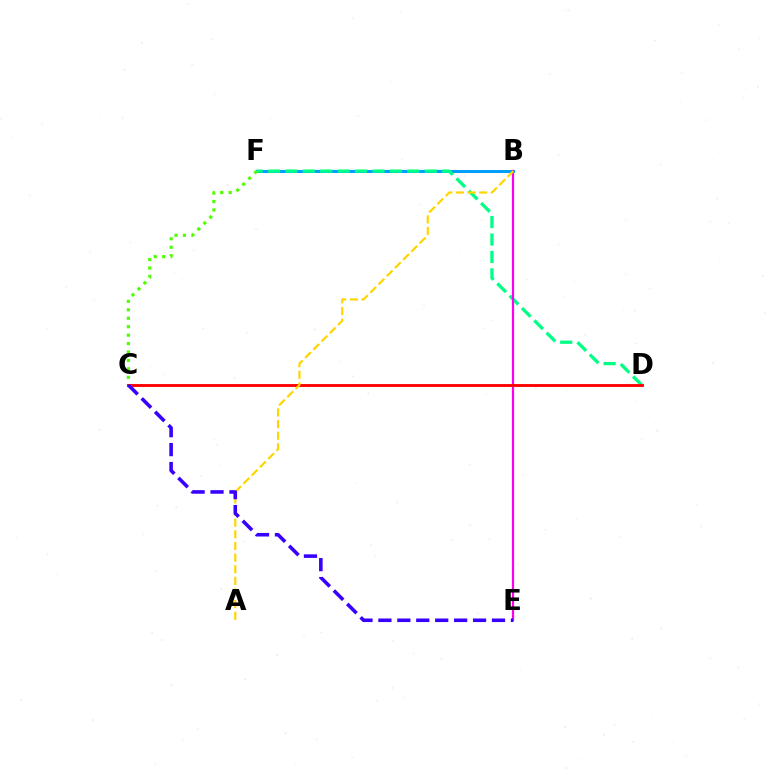{('B', 'F'): [{'color': '#009eff', 'line_style': 'solid', 'thickness': 2.15}], ('D', 'F'): [{'color': '#00ff86', 'line_style': 'dashed', 'thickness': 2.37}], ('C', 'F'): [{'color': '#4fff00', 'line_style': 'dotted', 'thickness': 2.29}], ('B', 'E'): [{'color': '#ff00ed', 'line_style': 'solid', 'thickness': 1.59}], ('C', 'D'): [{'color': '#ff0000', 'line_style': 'solid', 'thickness': 2.07}], ('A', 'B'): [{'color': '#ffd500', 'line_style': 'dashed', 'thickness': 1.58}], ('C', 'E'): [{'color': '#3700ff', 'line_style': 'dashed', 'thickness': 2.57}]}